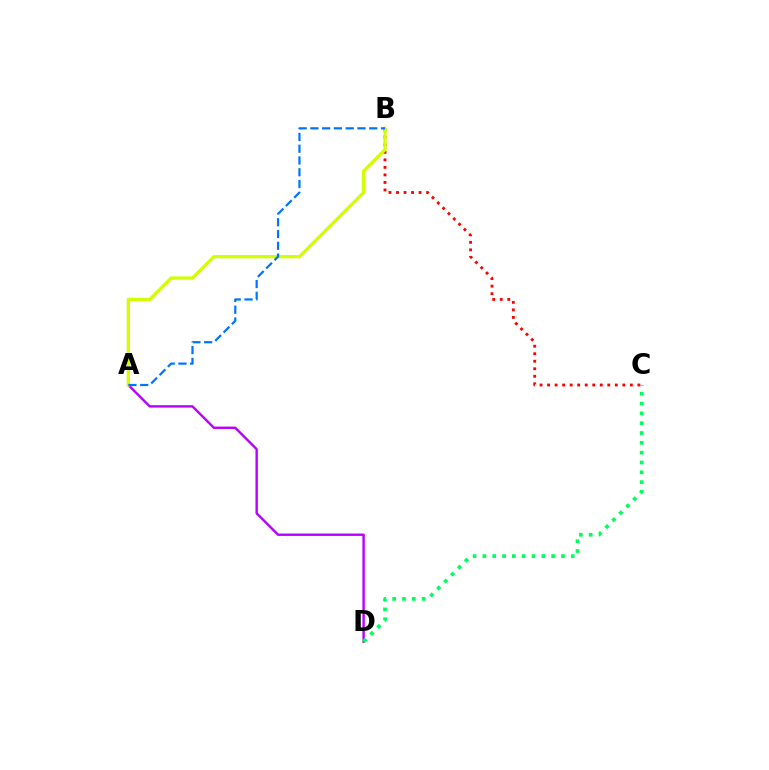{('A', 'D'): [{'color': '#b900ff', 'line_style': 'solid', 'thickness': 1.73}], ('B', 'C'): [{'color': '#ff0000', 'line_style': 'dotted', 'thickness': 2.04}], ('A', 'B'): [{'color': '#d1ff00', 'line_style': 'solid', 'thickness': 2.36}, {'color': '#0074ff', 'line_style': 'dashed', 'thickness': 1.6}], ('C', 'D'): [{'color': '#00ff5c', 'line_style': 'dotted', 'thickness': 2.67}]}